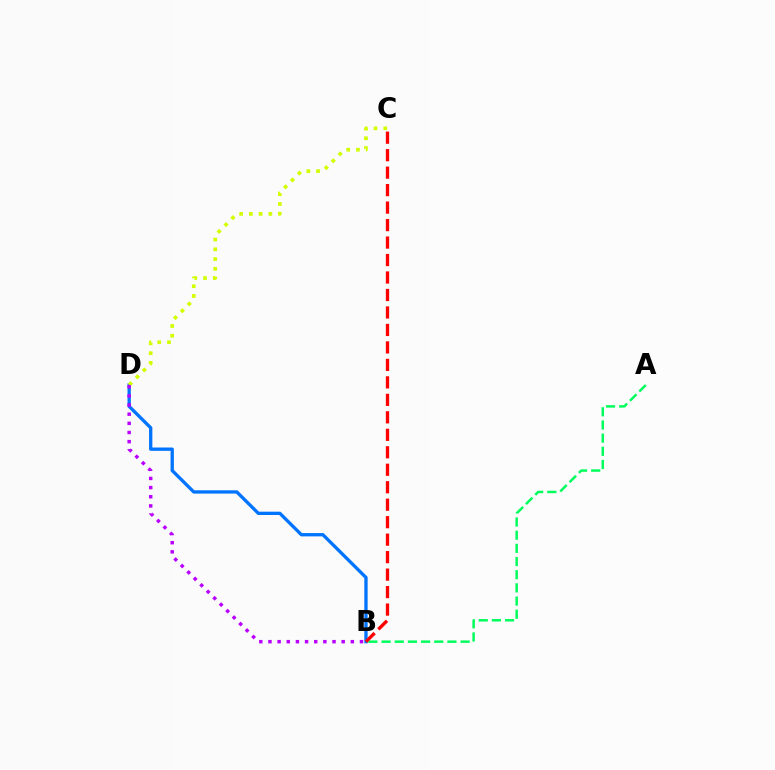{('B', 'D'): [{'color': '#0074ff', 'line_style': 'solid', 'thickness': 2.38}, {'color': '#b900ff', 'line_style': 'dotted', 'thickness': 2.49}], ('A', 'B'): [{'color': '#00ff5c', 'line_style': 'dashed', 'thickness': 1.79}], ('B', 'C'): [{'color': '#ff0000', 'line_style': 'dashed', 'thickness': 2.37}], ('C', 'D'): [{'color': '#d1ff00', 'line_style': 'dotted', 'thickness': 2.65}]}